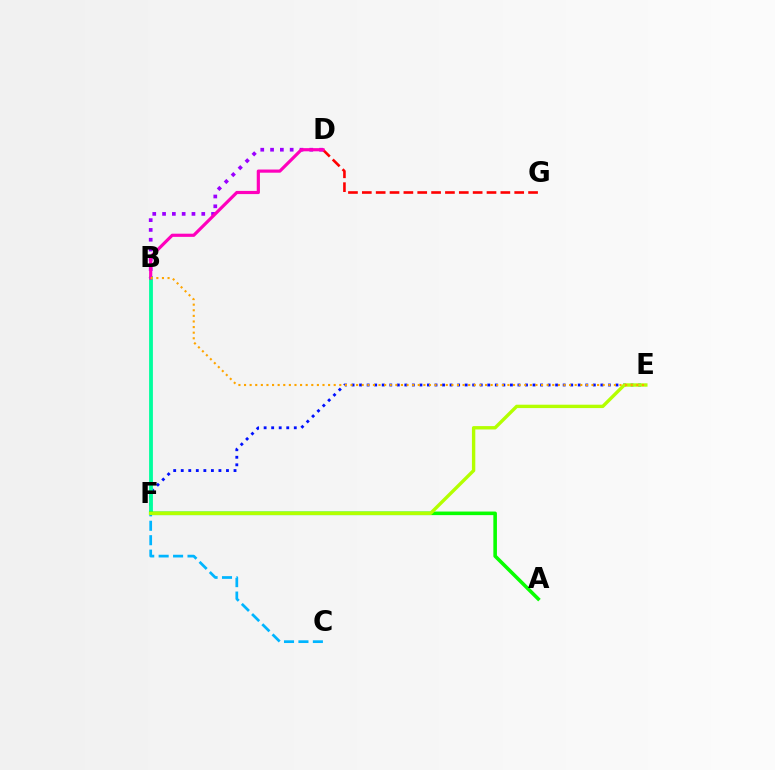{('E', 'F'): [{'color': '#0010ff', 'line_style': 'dotted', 'thickness': 2.05}, {'color': '#b3ff00', 'line_style': 'solid', 'thickness': 2.43}], ('C', 'F'): [{'color': '#00b5ff', 'line_style': 'dashed', 'thickness': 1.96}], ('B', 'D'): [{'color': '#9b00ff', 'line_style': 'dotted', 'thickness': 2.66}, {'color': '#ff00bd', 'line_style': 'solid', 'thickness': 2.28}], ('B', 'F'): [{'color': '#00ff9d', 'line_style': 'solid', 'thickness': 2.75}], ('A', 'F'): [{'color': '#08ff00', 'line_style': 'solid', 'thickness': 2.58}], ('D', 'G'): [{'color': '#ff0000', 'line_style': 'dashed', 'thickness': 1.88}], ('B', 'E'): [{'color': '#ffa500', 'line_style': 'dotted', 'thickness': 1.52}]}